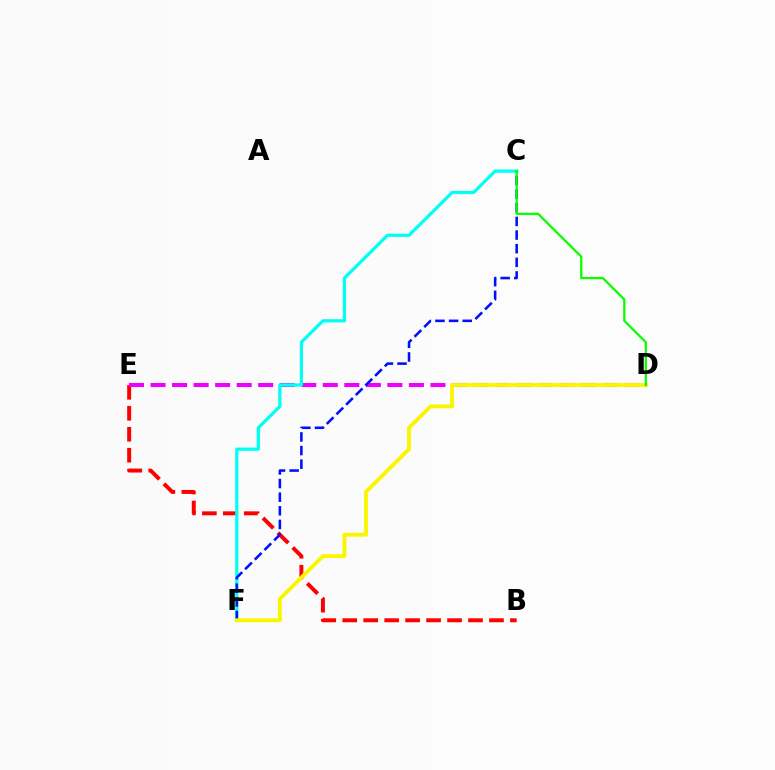{('B', 'E'): [{'color': '#ff0000', 'line_style': 'dashed', 'thickness': 2.85}], ('D', 'E'): [{'color': '#ee00ff', 'line_style': 'dashed', 'thickness': 2.92}], ('C', 'F'): [{'color': '#00fff6', 'line_style': 'solid', 'thickness': 2.33}, {'color': '#0010ff', 'line_style': 'dashed', 'thickness': 1.85}], ('D', 'F'): [{'color': '#fcf500', 'line_style': 'solid', 'thickness': 2.8}], ('C', 'D'): [{'color': '#08ff00', 'line_style': 'solid', 'thickness': 1.63}]}